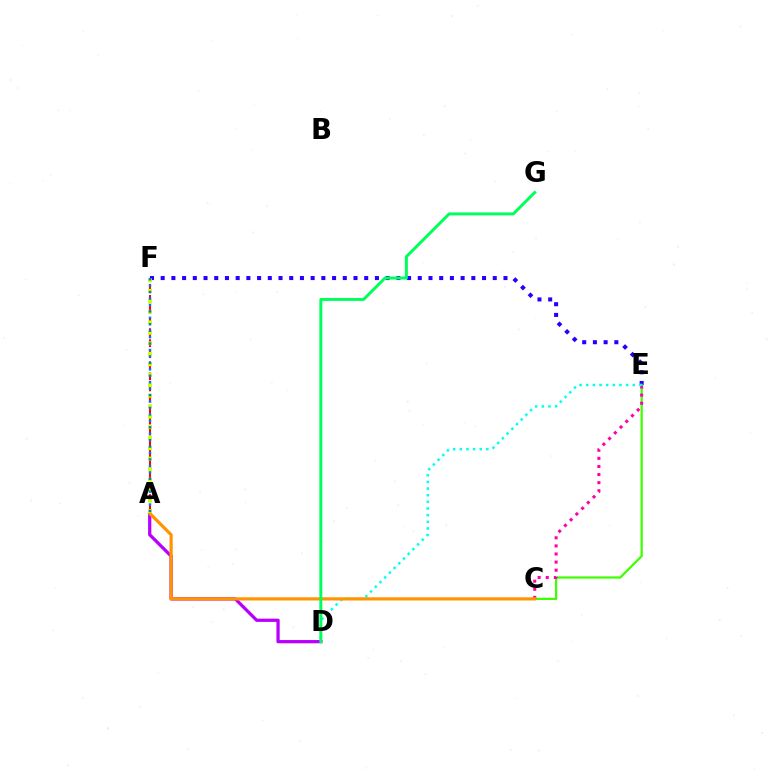{('A', 'D'): [{'color': '#b900ff', 'line_style': 'solid', 'thickness': 2.35}], ('E', 'F'): [{'color': '#2500ff', 'line_style': 'dotted', 'thickness': 2.91}], ('C', 'E'): [{'color': '#3dff00', 'line_style': 'solid', 'thickness': 1.61}, {'color': '#ff00ac', 'line_style': 'dotted', 'thickness': 2.2}], ('D', 'E'): [{'color': '#00fff6', 'line_style': 'dotted', 'thickness': 1.81}], ('A', 'C'): [{'color': '#ff9400', 'line_style': 'solid', 'thickness': 2.29}], ('A', 'F'): [{'color': '#ff0000', 'line_style': 'dashed', 'thickness': 1.5}, {'color': '#d1ff00', 'line_style': 'dotted', 'thickness': 2.85}, {'color': '#0074ff', 'line_style': 'dotted', 'thickness': 1.75}], ('D', 'G'): [{'color': '#00ff5c', 'line_style': 'solid', 'thickness': 2.13}]}